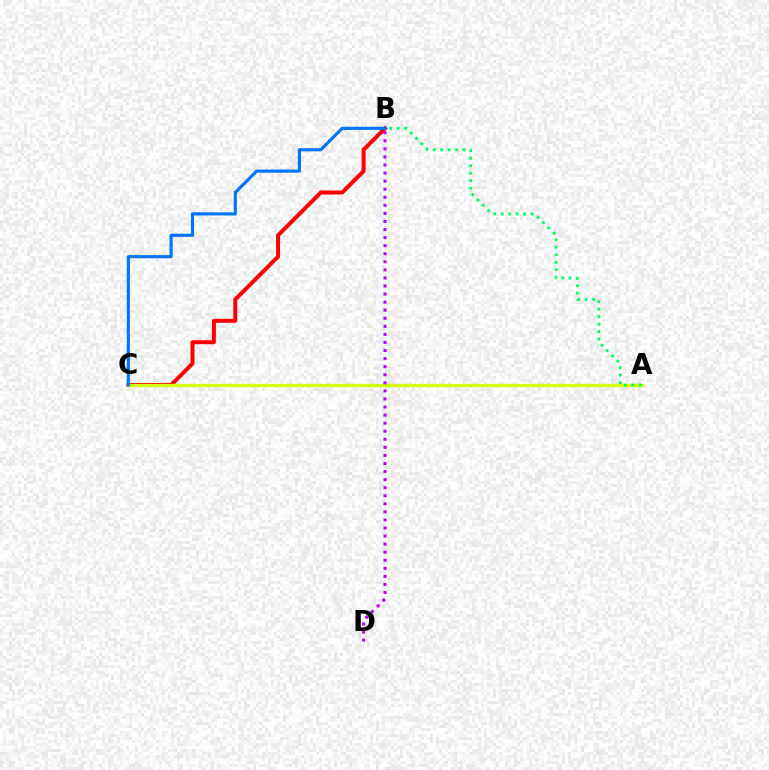{('B', 'C'): [{'color': '#ff0000', 'line_style': 'solid', 'thickness': 2.86}, {'color': '#0074ff', 'line_style': 'solid', 'thickness': 2.26}], ('A', 'C'): [{'color': '#d1ff00', 'line_style': 'solid', 'thickness': 2.38}], ('A', 'B'): [{'color': '#00ff5c', 'line_style': 'dotted', 'thickness': 2.03}], ('B', 'D'): [{'color': '#b900ff', 'line_style': 'dotted', 'thickness': 2.19}]}